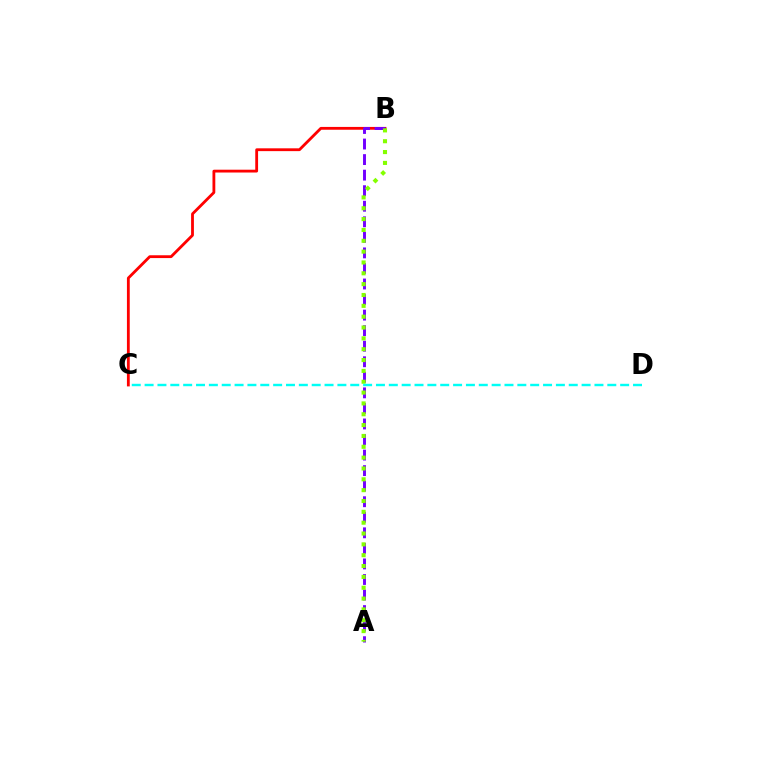{('B', 'C'): [{'color': '#ff0000', 'line_style': 'solid', 'thickness': 2.03}], ('A', 'B'): [{'color': '#7200ff', 'line_style': 'dashed', 'thickness': 2.11}, {'color': '#84ff00', 'line_style': 'dotted', 'thickness': 2.95}], ('C', 'D'): [{'color': '#00fff6', 'line_style': 'dashed', 'thickness': 1.75}]}